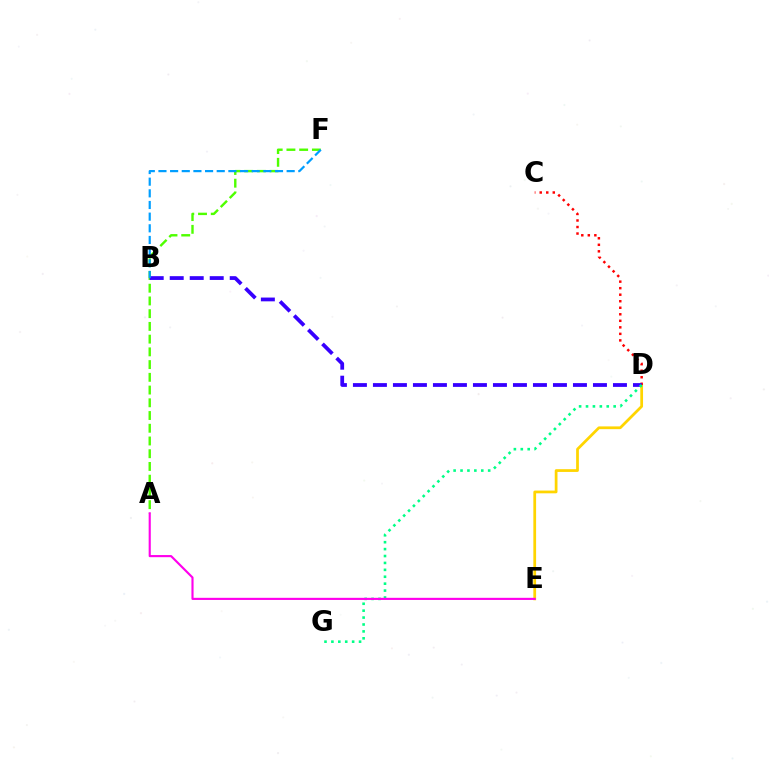{('D', 'E'): [{'color': '#ffd500', 'line_style': 'solid', 'thickness': 1.98}], ('C', 'D'): [{'color': '#ff0000', 'line_style': 'dotted', 'thickness': 1.77}], ('A', 'F'): [{'color': '#4fff00', 'line_style': 'dashed', 'thickness': 1.73}], ('B', 'D'): [{'color': '#3700ff', 'line_style': 'dashed', 'thickness': 2.72}], ('B', 'F'): [{'color': '#009eff', 'line_style': 'dashed', 'thickness': 1.58}], ('D', 'G'): [{'color': '#00ff86', 'line_style': 'dotted', 'thickness': 1.88}], ('A', 'E'): [{'color': '#ff00ed', 'line_style': 'solid', 'thickness': 1.54}]}